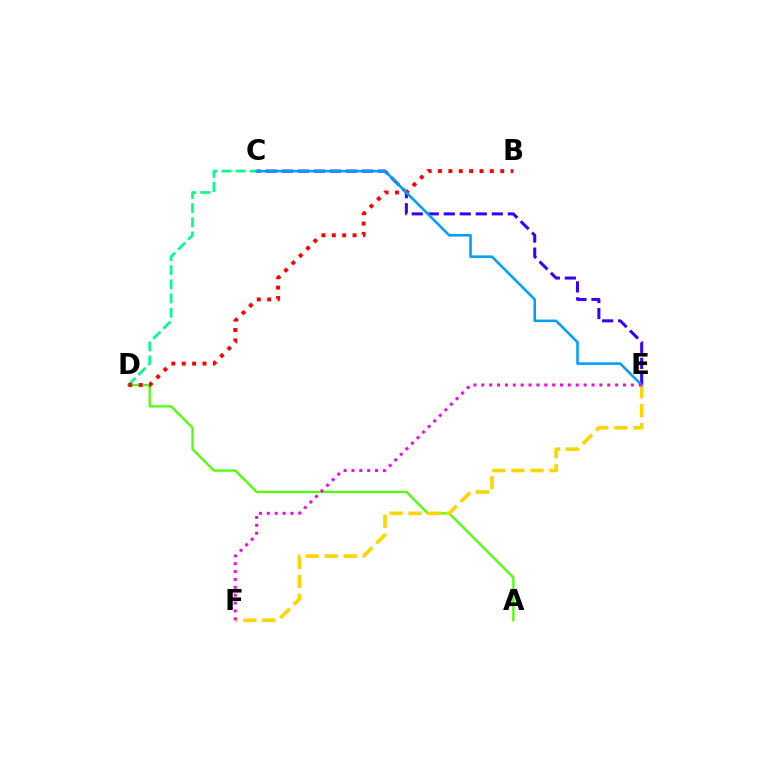{('A', 'D'): [{'color': '#4fff00', 'line_style': 'solid', 'thickness': 1.63}], ('E', 'F'): [{'color': '#ffd500', 'line_style': 'dashed', 'thickness': 2.58}, {'color': '#ff00ed', 'line_style': 'dotted', 'thickness': 2.14}], ('C', 'D'): [{'color': '#00ff86', 'line_style': 'dashed', 'thickness': 1.93}], ('C', 'E'): [{'color': '#3700ff', 'line_style': 'dashed', 'thickness': 2.18}, {'color': '#009eff', 'line_style': 'solid', 'thickness': 1.85}], ('B', 'D'): [{'color': '#ff0000', 'line_style': 'dotted', 'thickness': 2.82}]}